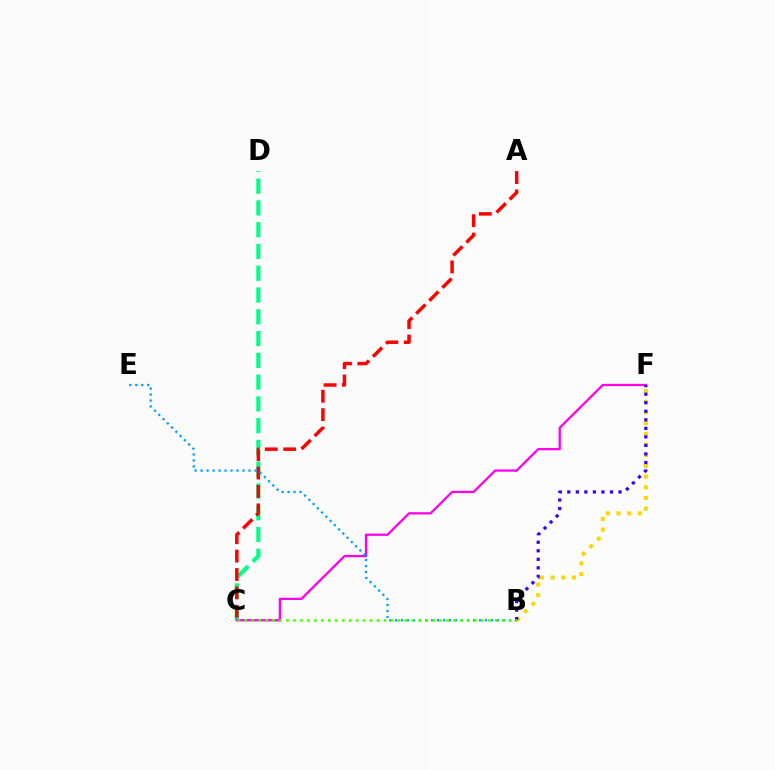{('C', 'D'): [{'color': '#00ff86', 'line_style': 'dashed', 'thickness': 2.96}], ('B', 'F'): [{'color': '#ffd500', 'line_style': 'dotted', 'thickness': 2.9}, {'color': '#3700ff', 'line_style': 'dotted', 'thickness': 2.32}], ('C', 'F'): [{'color': '#ff00ed', 'line_style': 'solid', 'thickness': 1.63}], ('A', 'C'): [{'color': '#ff0000', 'line_style': 'dashed', 'thickness': 2.5}], ('B', 'E'): [{'color': '#009eff', 'line_style': 'dotted', 'thickness': 1.63}], ('B', 'C'): [{'color': '#4fff00', 'line_style': 'dotted', 'thickness': 1.89}]}